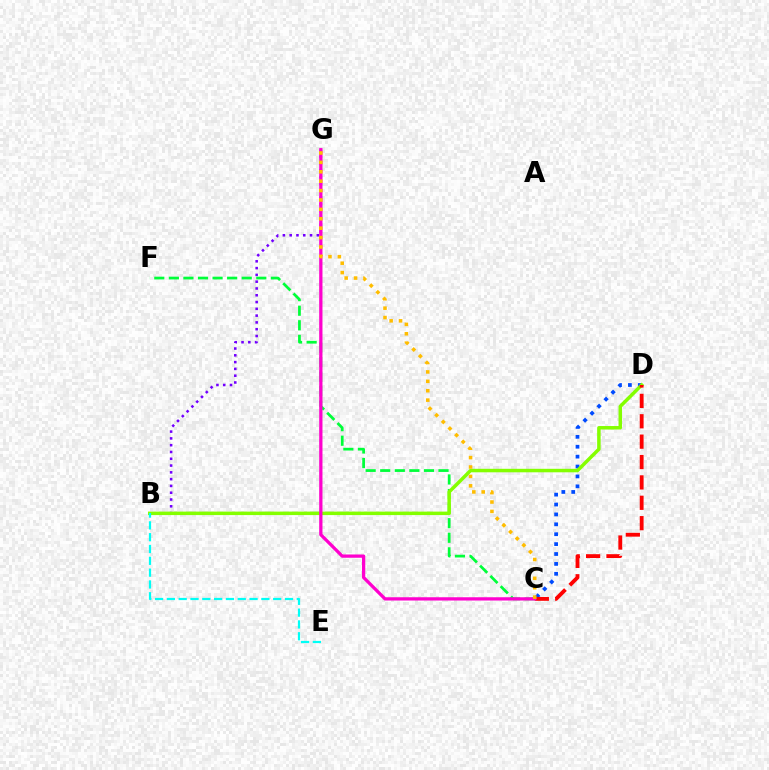{('C', 'D'): [{'color': '#004bff', 'line_style': 'dotted', 'thickness': 2.69}, {'color': '#ff0000', 'line_style': 'dashed', 'thickness': 2.77}], ('B', 'G'): [{'color': '#7200ff', 'line_style': 'dotted', 'thickness': 1.84}], ('C', 'F'): [{'color': '#00ff39', 'line_style': 'dashed', 'thickness': 1.98}], ('B', 'D'): [{'color': '#84ff00', 'line_style': 'solid', 'thickness': 2.52}], ('B', 'E'): [{'color': '#00fff6', 'line_style': 'dashed', 'thickness': 1.6}], ('C', 'G'): [{'color': '#ff00cf', 'line_style': 'solid', 'thickness': 2.35}, {'color': '#ffbd00', 'line_style': 'dotted', 'thickness': 2.55}]}